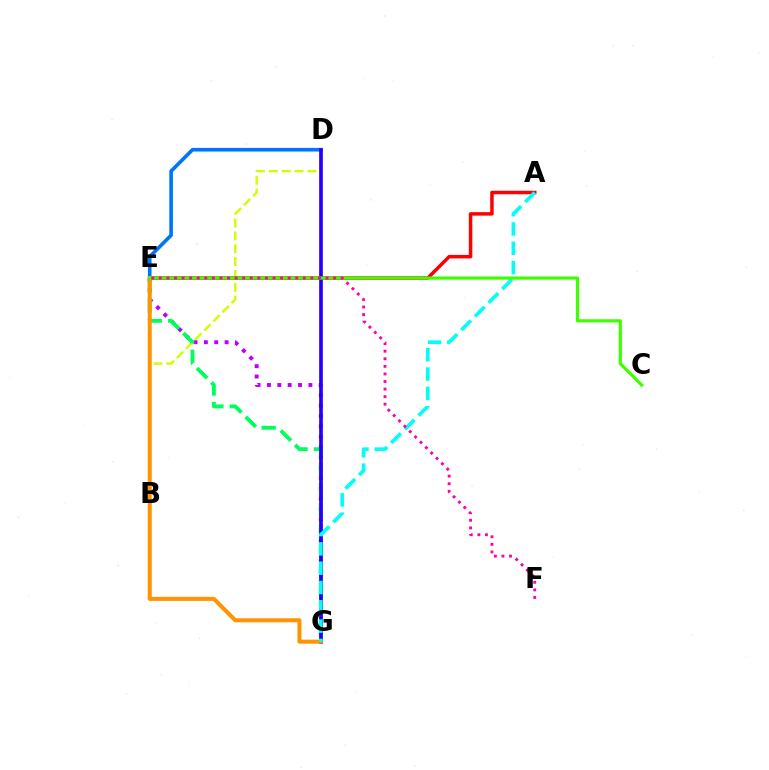{('B', 'D'): [{'color': '#d1ff00', 'line_style': 'dashed', 'thickness': 1.75}], ('E', 'G'): [{'color': '#b900ff', 'line_style': 'dotted', 'thickness': 2.82}, {'color': '#00ff5c', 'line_style': 'dashed', 'thickness': 2.77}, {'color': '#ff9400', 'line_style': 'solid', 'thickness': 2.89}], ('A', 'E'): [{'color': '#ff0000', 'line_style': 'solid', 'thickness': 2.52}], ('D', 'E'): [{'color': '#0074ff', 'line_style': 'solid', 'thickness': 2.61}], ('D', 'G'): [{'color': '#2500ff', 'line_style': 'solid', 'thickness': 2.65}], ('A', 'G'): [{'color': '#00fff6', 'line_style': 'dashed', 'thickness': 2.62}], ('C', 'E'): [{'color': '#3dff00', 'line_style': 'solid', 'thickness': 2.3}], ('E', 'F'): [{'color': '#ff00ac', 'line_style': 'dotted', 'thickness': 2.06}]}